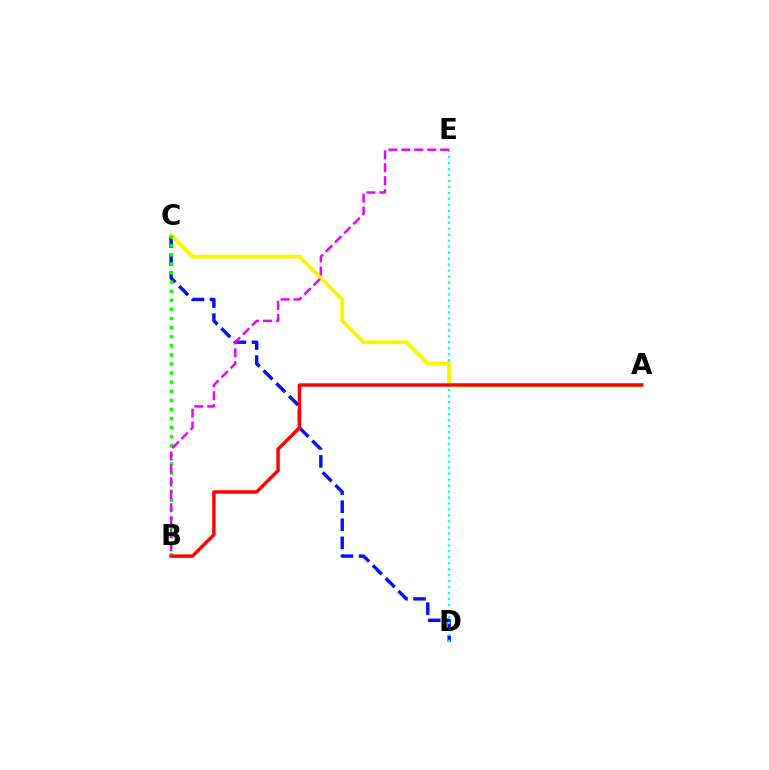{('C', 'D'): [{'color': '#0010ff', 'line_style': 'dashed', 'thickness': 2.45}], ('D', 'E'): [{'color': '#00fff6', 'line_style': 'dotted', 'thickness': 1.62}], ('A', 'C'): [{'color': '#fcf500', 'line_style': 'solid', 'thickness': 2.78}], ('B', 'C'): [{'color': '#08ff00', 'line_style': 'dotted', 'thickness': 2.47}], ('B', 'E'): [{'color': '#ee00ff', 'line_style': 'dashed', 'thickness': 1.76}], ('A', 'B'): [{'color': '#ff0000', 'line_style': 'solid', 'thickness': 2.45}]}